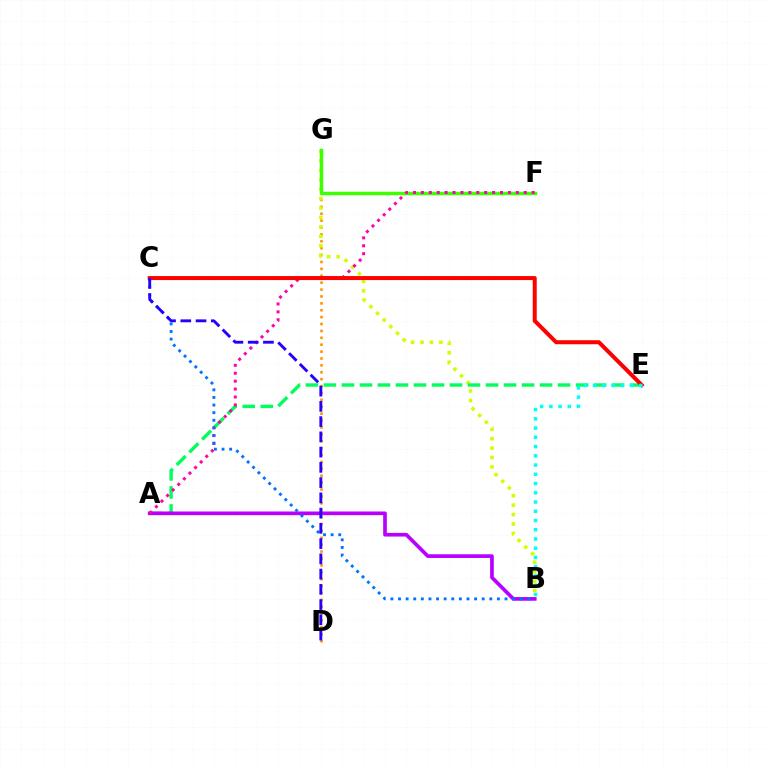{('D', 'G'): [{'color': '#ff9400', 'line_style': 'dotted', 'thickness': 1.87}], ('B', 'G'): [{'color': '#d1ff00', 'line_style': 'dotted', 'thickness': 2.56}], ('A', 'E'): [{'color': '#00ff5c', 'line_style': 'dashed', 'thickness': 2.45}], ('F', 'G'): [{'color': '#3dff00', 'line_style': 'solid', 'thickness': 2.51}], ('A', 'B'): [{'color': '#b900ff', 'line_style': 'solid', 'thickness': 2.65}], ('A', 'F'): [{'color': '#ff00ac', 'line_style': 'dotted', 'thickness': 2.15}], ('C', 'E'): [{'color': '#ff0000', 'line_style': 'solid', 'thickness': 2.89}], ('B', 'E'): [{'color': '#00fff6', 'line_style': 'dotted', 'thickness': 2.51}], ('B', 'C'): [{'color': '#0074ff', 'line_style': 'dotted', 'thickness': 2.07}], ('C', 'D'): [{'color': '#2500ff', 'line_style': 'dashed', 'thickness': 2.07}]}